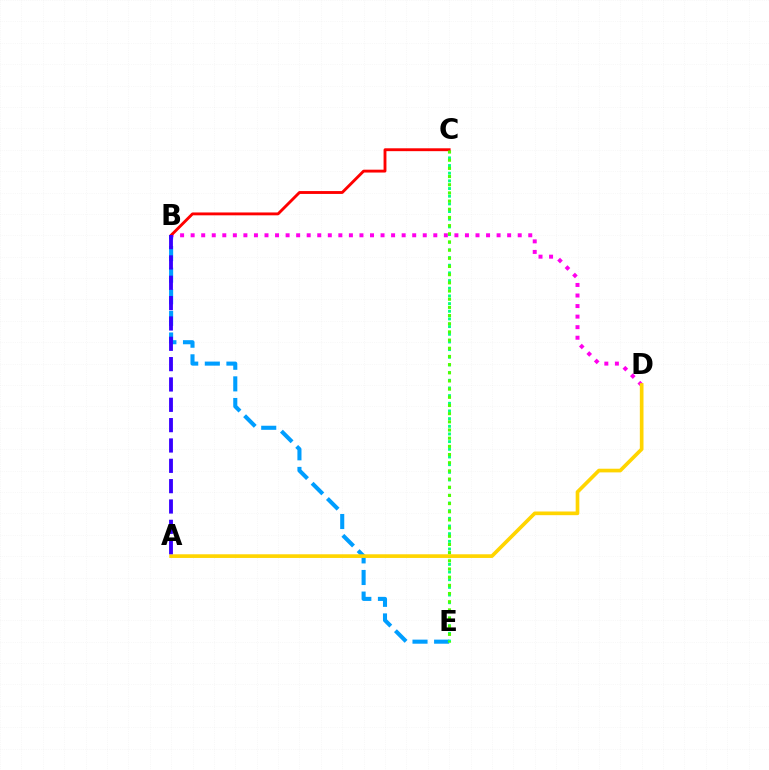{('B', 'E'): [{'color': '#009eff', 'line_style': 'dashed', 'thickness': 2.94}], ('C', 'E'): [{'color': '#00ff86', 'line_style': 'dotted', 'thickness': 2.08}, {'color': '#4fff00', 'line_style': 'dotted', 'thickness': 2.22}], ('B', 'D'): [{'color': '#ff00ed', 'line_style': 'dotted', 'thickness': 2.87}], ('A', 'D'): [{'color': '#ffd500', 'line_style': 'solid', 'thickness': 2.64}], ('B', 'C'): [{'color': '#ff0000', 'line_style': 'solid', 'thickness': 2.06}], ('A', 'B'): [{'color': '#3700ff', 'line_style': 'dashed', 'thickness': 2.76}]}